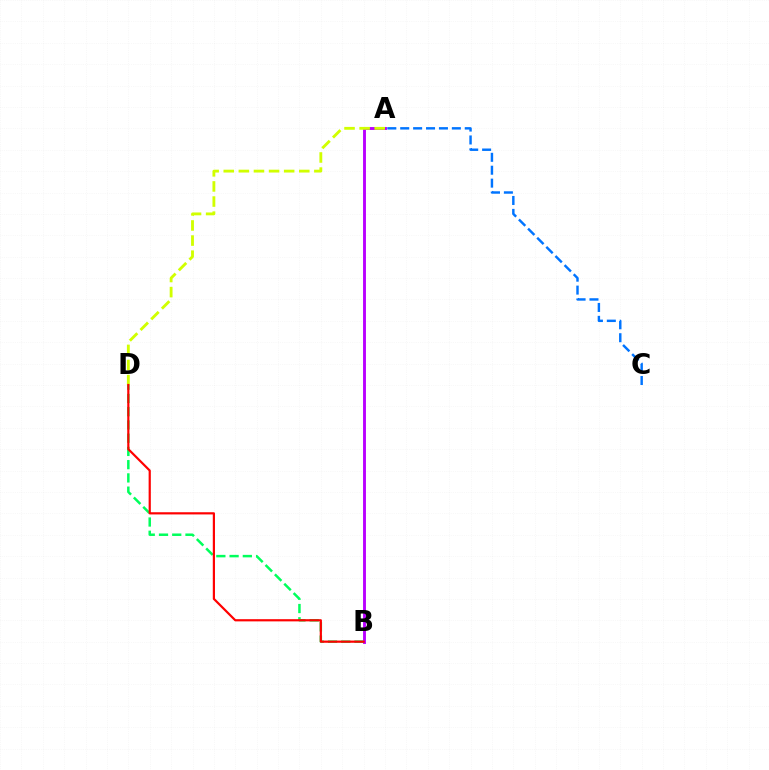{('B', 'D'): [{'color': '#00ff5c', 'line_style': 'dashed', 'thickness': 1.8}, {'color': '#ff0000', 'line_style': 'solid', 'thickness': 1.58}], ('A', 'B'): [{'color': '#b900ff', 'line_style': 'solid', 'thickness': 2.08}], ('A', 'D'): [{'color': '#d1ff00', 'line_style': 'dashed', 'thickness': 2.05}], ('A', 'C'): [{'color': '#0074ff', 'line_style': 'dashed', 'thickness': 1.75}]}